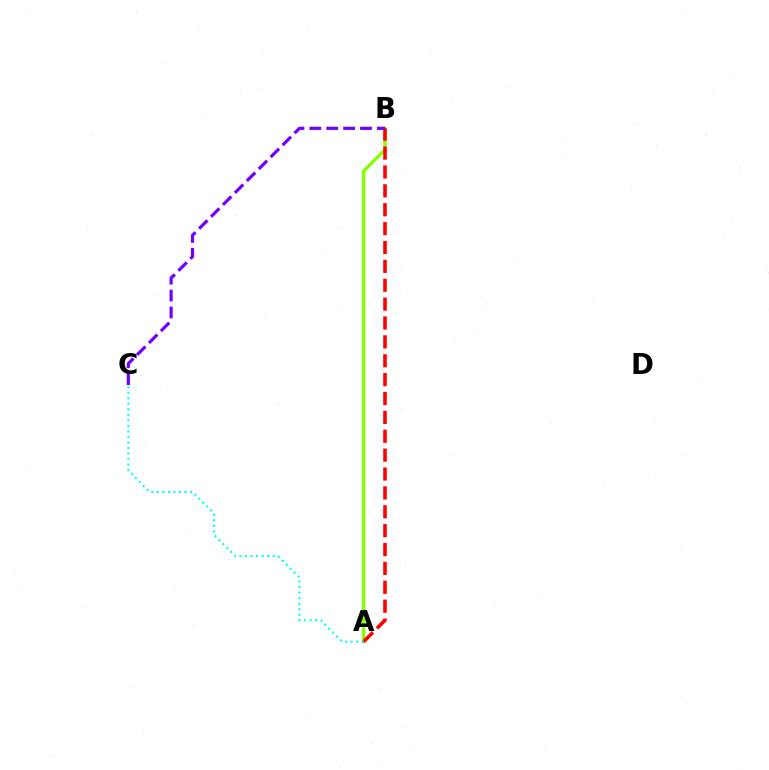{('A', 'B'): [{'color': '#84ff00', 'line_style': 'solid', 'thickness': 2.39}, {'color': '#ff0000', 'line_style': 'dashed', 'thickness': 2.56}], ('B', 'C'): [{'color': '#7200ff', 'line_style': 'dashed', 'thickness': 2.29}], ('A', 'C'): [{'color': '#00fff6', 'line_style': 'dotted', 'thickness': 1.5}]}